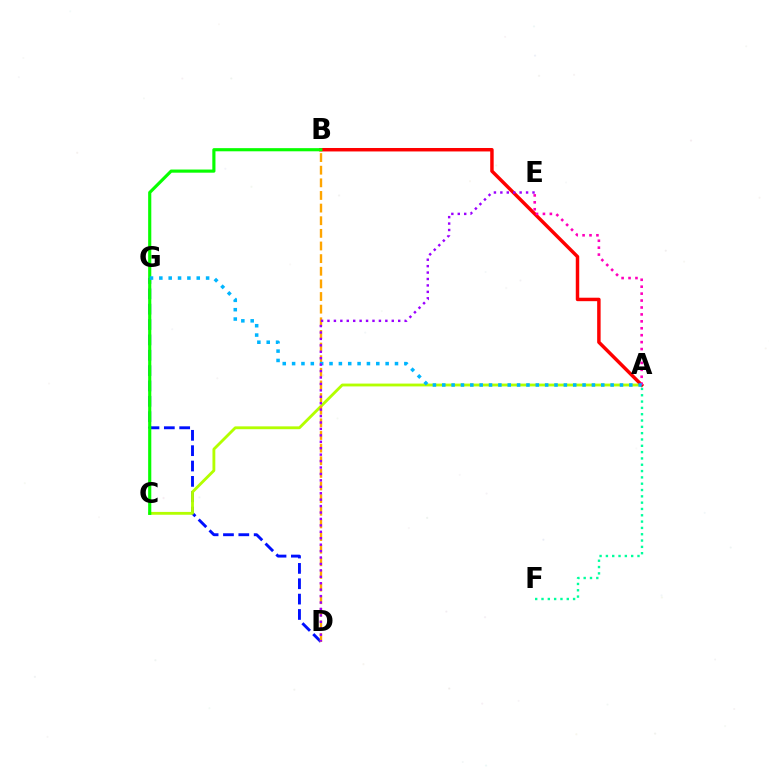{('D', 'G'): [{'color': '#0010ff', 'line_style': 'dashed', 'thickness': 2.09}], ('A', 'C'): [{'color': '#b3ff00', 'line_style': 'solid', 'thickness': 2.04}], ('A', 'B'): [{'color': '#ff0000', 'line_style': 'solid', 'thickness': 2.49}], ('B', 'D'): [{'color': '#ffa500', 'line_style': 'dashed', 'thickness': 1.72}], ('B', 'C'): [{'color': '#08ff00', 'line_style': 'solid', 'thickness': 2.26}], ('A', 'E'): [{'color': '#ff00bd', 'line_style': 'dotted', 'thickness': 1.88}], ('A', 'F'): [{'color': '#00ff9d', 'line_style': 'dotted', 'thickness': 1.72}], ('A', 'G'): [{'color': '#00b5ff', 'line_style': 'dotted', 'thickness': 2.54}], ('D', 'E'): [{'color': '#9b00ff', 'line_style': 'dotted', 'thickness': 1.75}]}